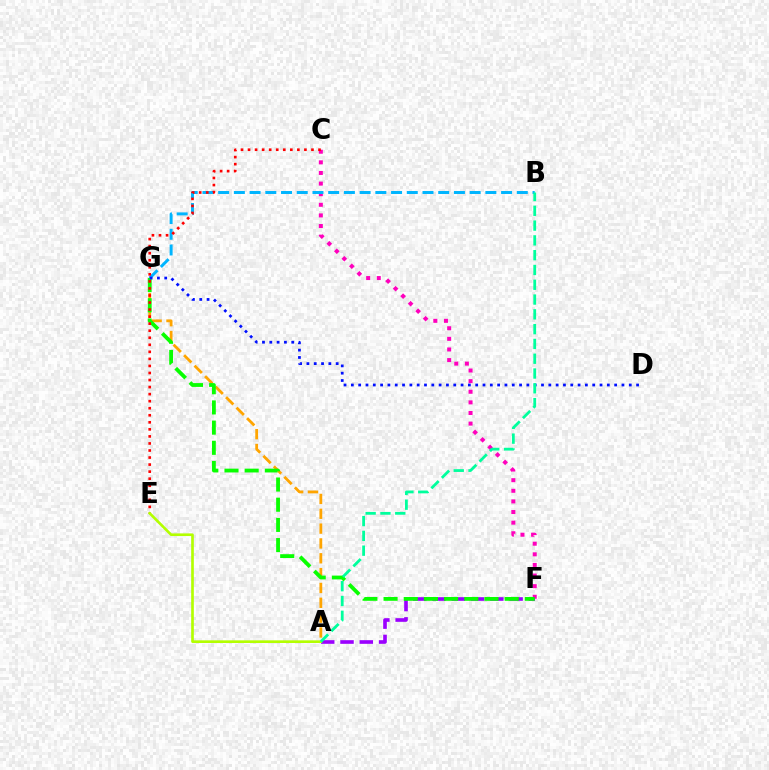{('A', 'G'): [{'color': '#ffa500', 'line_style': 'dashed', 'thickness': 2.02}], ('C', 'F'): [{'color': '#ff00bd', 'line_style': 'dotted', 'thickness': 2.88}], ('A', 'F'): [{'color': '#9b00ff', 'line_style': 'dashed', 'thickness': 2.62}], ('F', 'G'): [{'color': '#08ff00', 'line_style': 'dashed', 'thickness': 2.74}], ('B', 'G'): [{'color': '#00b5ff', 'line_style': 'dashed', 'thickness': 2.14}], ('C', 'E'): [{'color': '#ff0000', 'line_style': 'dotted', 'thickness': 1.91}], ('D', 'G'): [{'color': '#0010ff', 'line_style': 'dotted', 'thickness': 1.99}], ('A', 'E'): [{'color': '#b3ff00', 'line_style': 'solid', 'thickness': 1.91}], ('A', 'B'): [{'color': '#00ff9d', 'line_style': 'dashed', 'thickness': 2.01}]}